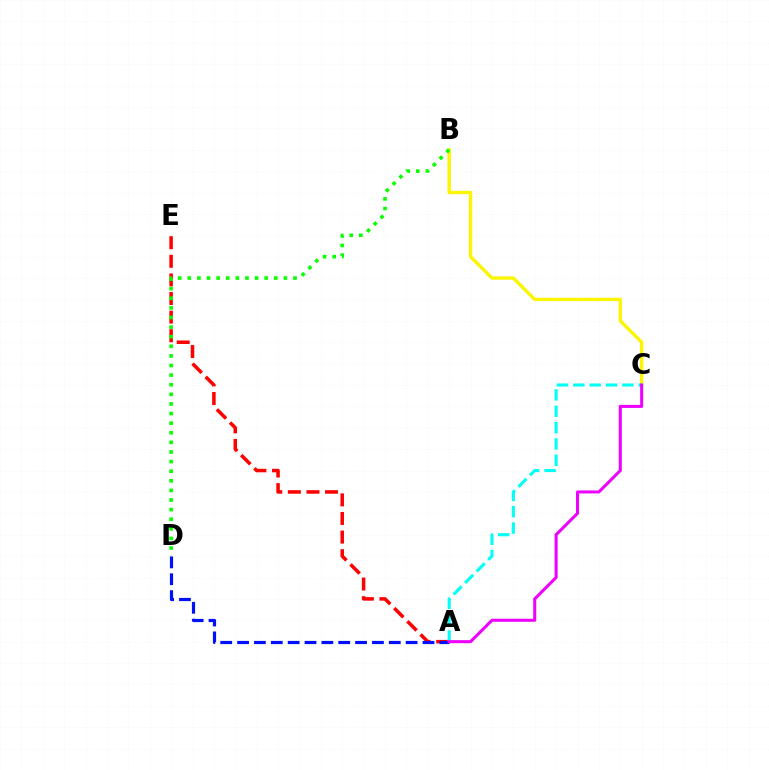{('B', 'C'): [{'color': '#fcf500', 'line_style': 'solid', 'thickness': 2.41}], ('A', 'E'): [{'color': '#ff0000', 'line_style': 'dashed', 'thickness': 2.53}], ('B', 'D'): [{'color': '#08ff00', 'line_style': 'dotted', 'thickness': 2.61}], ('A', 'D'): [{'color': '#0010ff', 'line_style': 'dashed', 'thickness': 2.29}], ('A', 'C'): [{'color': '#00fff6', 'line_style': 'dashed', 'thickness': 2.22}, {'color': '#ee00ff', 'line_style': 'solid', 'thickness': 2.18}]}